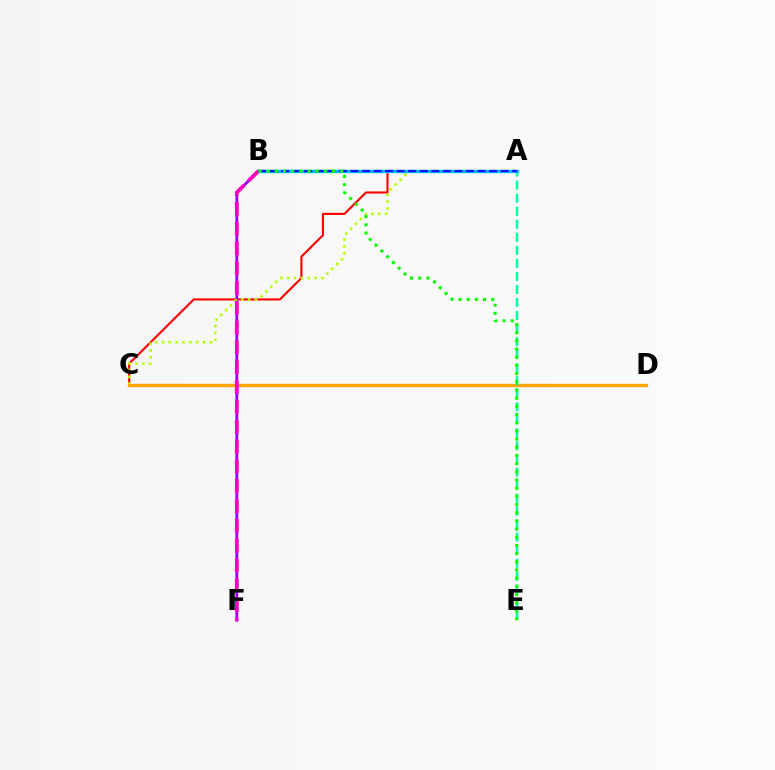{('A', 'C'): [{'color': '#ff0000', 'line_style': 'solid', 'thickness': 1.52}, {'color': '#b3ff00', 'line_style': 'dotted', 'thickness': 1.86}], ('B', 'F'): [{'color': '#9b00ff', 'line_style': 'solid', 'thickness': 2.04}, {'color': '#ff00bd', 'line_style': 'dashed', 'thickness': 2.69}], ('C', 'D'): [{'color': '#ffa500', 'line_style': 'solid', 'thickness': 2.37}], ('A', 'E'): [{'color': '#00ff9d', 'line_style': 'dashed', 'thickness': 1.77}], ('A', 'B'): [{'color': '#00b5ff', 'line_style': 'solid', 'thickness': 2.46}, {'color': '#0010ff', 'line_style': 'dashed', 'thickness': 1.57}], ('B', 'E'): [{'color': '#08ff00', 'line_style': 'dotted', 'thickness': 2.22}]}